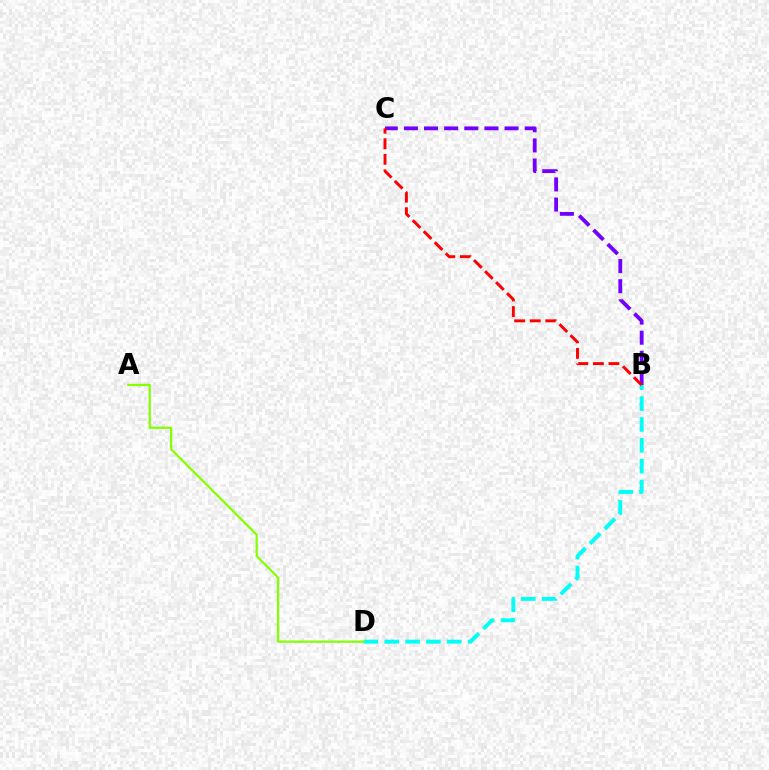{('B', 'D'): [{'color': '#00fff6', 'line_style': 'dashed', 'thickness': 2.83}], ('A', 'D'): [{'color': '#84ff00', 'line_style': 'solid', 'thickness': 1.59}], ('B', 'C'): [{'color': '#7200ff', 'line_style': 'dashed', 'thickness': 2.73}, {'color': '#ff0000', 'line_style': 'dashed', 'thickness': 2.12}]}